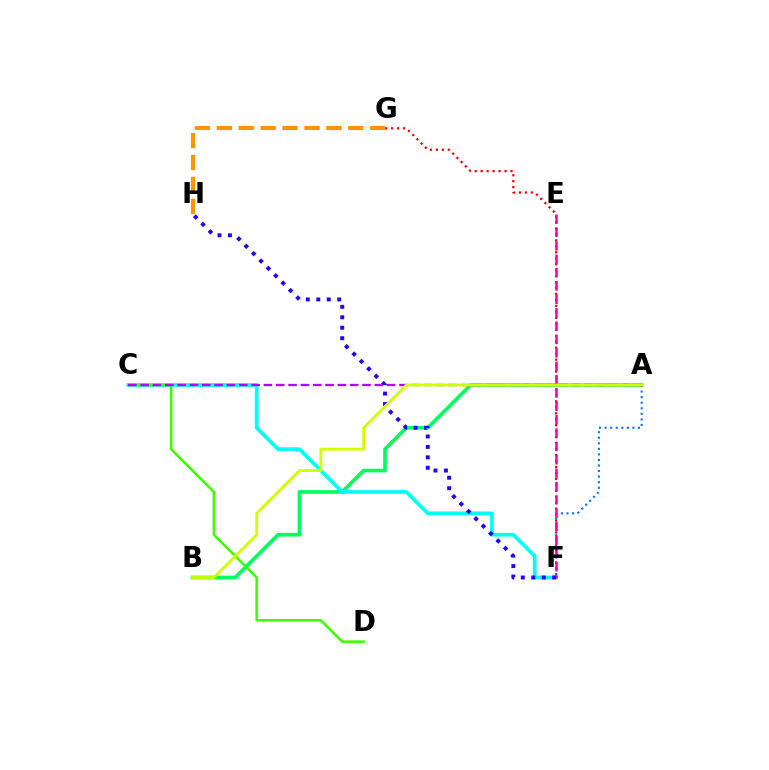{('A', 'B'): [{'color': '#00ff5c', 'line_style': 'solid', 'thickness': 2.64}, {'color': '#d1ff00', 'line_style': 'solid', 'thickness': 2.04}], ('G', 'H'): [{'color': '#ff9400', 'line_style': 'dashed', 'thickness': 2.98}], ('C', 'F'): [{'color': '#00fff6', 'line_style': 'solid', 'thickness': 2.68}], ('F', 'G'): [{'color': '#ff0000', 'line_style': 'dotted', 'thickness': 1.62}], ('A', 'F'): [{'color': '#0074ff', 'line_style': 'dotted', 'thickness': 1.51}], ('C', 'D'): [{'color': '#3dff00', 'line_style': 'solid', 'thickness': 1.85}], ('E', 'F'): [{'color': '#ff00ac', 'line_style': 'dashed', 'thickness': 1.82}], ('F', 'H'): [{'color': '#2500ff', 'line_style': 'dotted', 'thickness': 2.84}], ('A', 'C'): [{'color': '#b900ff', 'line_style': 'dashed', 'thickness': 1.67}]}